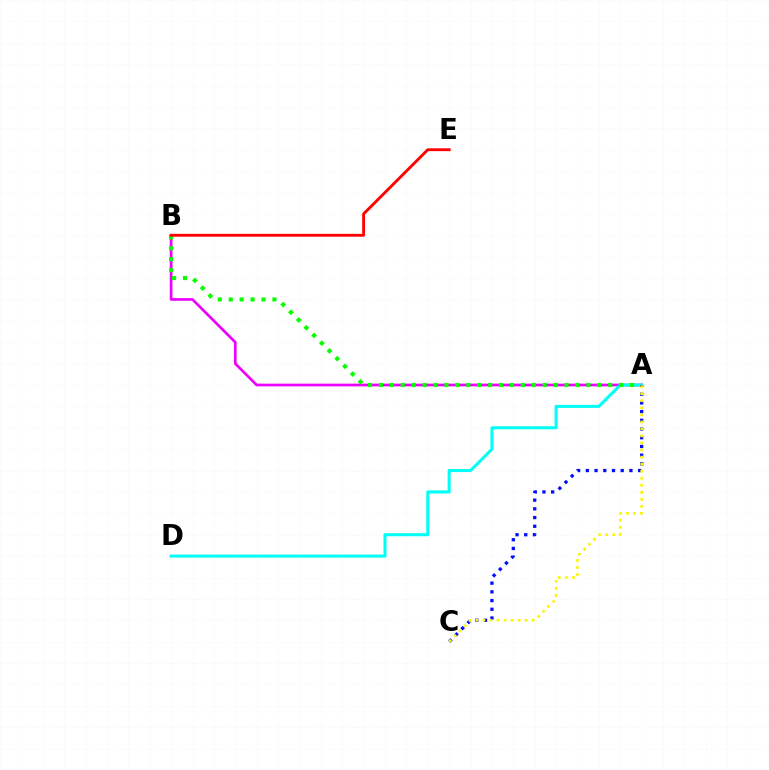{('A', 'B'): [{'color': '#ee00ff', 'line_style': 'solid', 'thickness': 1.95}, {'color': '#08ff00', 'line_style': 'dotted', 'thickness': 2.97}], ('A', 'D'): [{'color': '#00fff6', 'line_style': 'solid', 'thickness': 2.19}], ('A', 'C'): [{'color': '#0010ff', 'line_style': 'dotted', 'thickness': 2.37}, {'color': '#fcf500', 'line_style': 'dotted', 'thickness': 1.91}], ('B', 'E'): [{'color': '#ff0000', 'line_style': 'solid', 'thickness': 2.05}]}